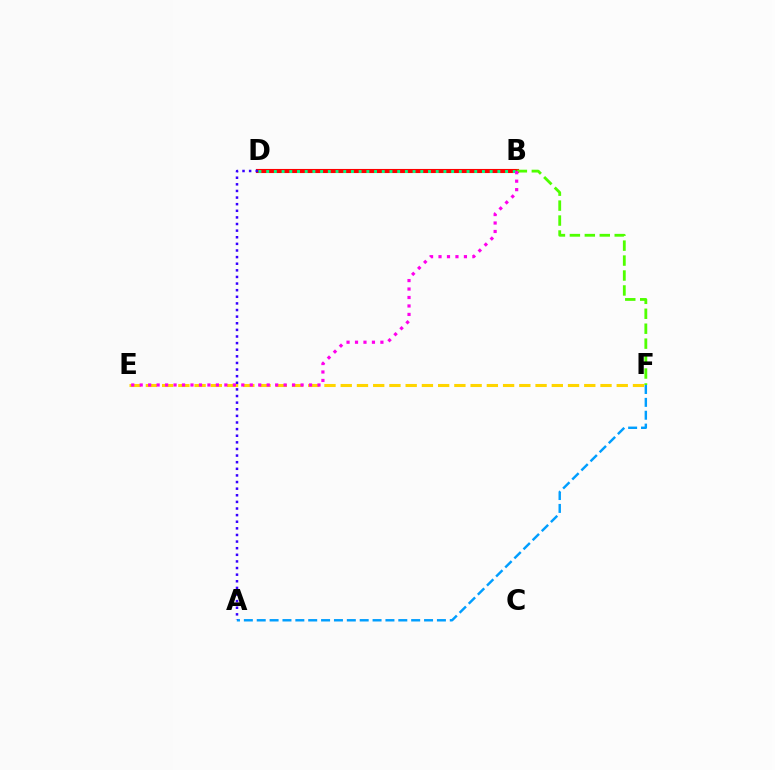{('A', 'F'): [{'color': '#009eff', 'line_style': 'dashed', 'thickness': 1.75}], ('B', 'D'): [{'color': '#ff0000', 'line_style': 'solid', 'thickness': 2.95}, {'color': '#00ff86', 'line_style': 'dotted', 'thickness': 2.09}], ('E', 'F'): [{'color': '#ffd500', 'line_style': 'dashed', 'thickness': 2.21}], ('B', 'F'): [{'color': '#4fff00', 'line_style': 'dashed', 'thickness': 2.03}], ('A', 'D'): [{'color': '#3700ff', 'line_style': 'dotted', 'thickness': 1.8}], ('B', 'E'): [{'color': '#ff00ed', 'line_style': 'dotted', 'thickness': 2.3}]}